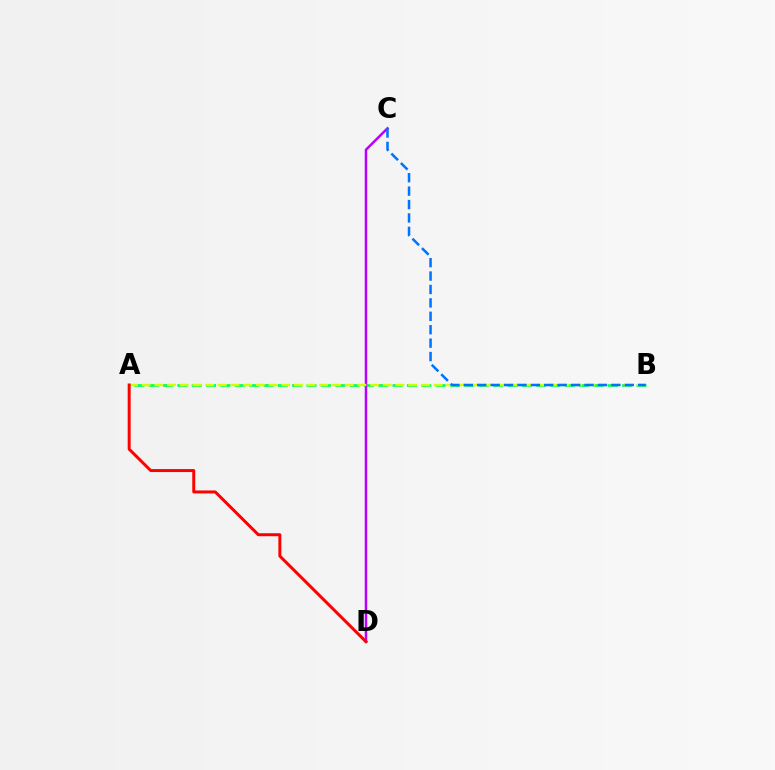{('A', 'B'): [{'color': '#00ff5c', 'line_style': 'dashed', 'thickness': 1.95}, {'color': '#d1ff00', 'line_style': 'dashed', 'thickness': 1.72}], ('C', 'D'): [{'color': '#b900ff', 'line_style': 'solid', 'thickness': 1.79}], ('A', 'D'): [{'color': '#ff0000', 'line_style': 'solid', 'thickness': 2.14}], ('B', 'C'): [{'color': '#0074ff', 'line_style': 'dashed', 'thickness': 1.82}]}